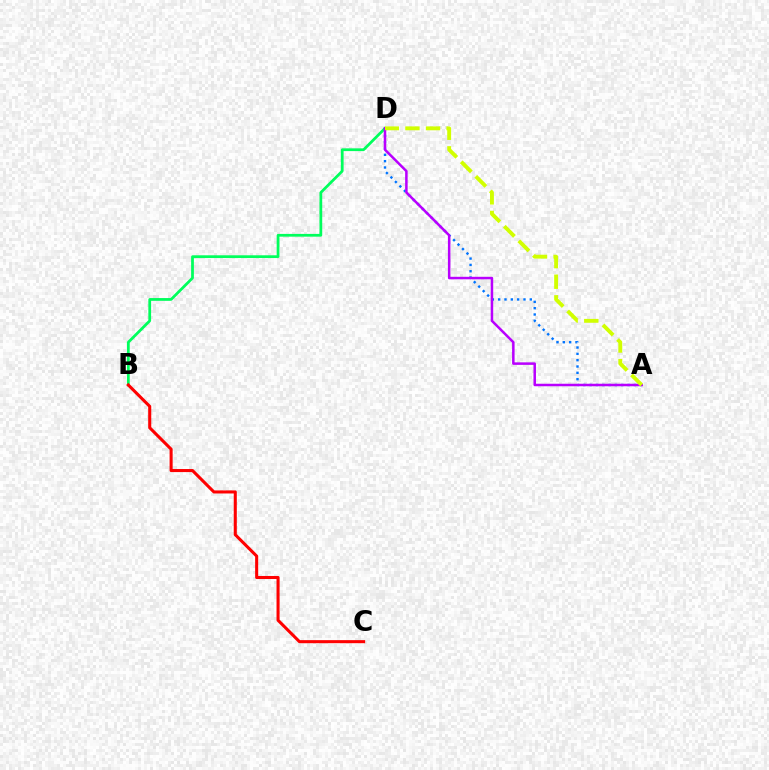{('B', 'D'): [{'color': '#00ff5c', 'line_style': 'solid', 'thickness': 1.99}], ('A', 'D'): [{'color': '#0074ff', 'line_style': 'dotted', 'thickness': 1.72}, {'color': '#b900ff', 'line_style': 'solid', 'thickness': 1.81}, {'color': '#d1ff00', 'line_style': 'dashed', 'thickness': 2.8}], ('B', 'C'): [{'color': '#ff0000', 'line_style': 'solid', 'thickness': 2.2}]}